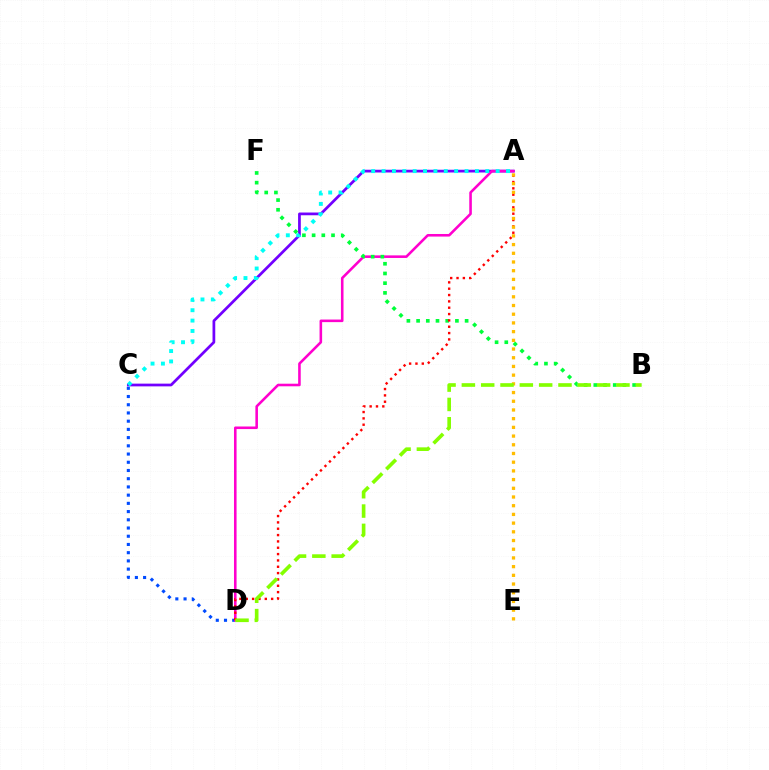{('A', 'C'): [{'color': '#7200ff', 'line_style': 'solid', 'thickness': 1.97}, {'color': '#00fff6', 'line_style': 'dotted', 'thickness': 2.82}], ('C', 'D'): [{'color': '#004bff', 'line_style': 'dotted', 'thickness': 2.23}], ('A', 'D'): [{'color': '#ff00cf', 'line_style': 'solid', 'thickness': 1.86}, {'color': '#ff0000', 'line_style': 'dotted', 'thickness': 1.72}], ('B', 'F'): [{'color': '#00ff39', 'line_style': 'dotted', 'thickness': 2.64}], ('A', 'E'): [{'color': '#ffbd00', 'line_style': 'dotted', 'thickness': 2.36}], ('B', 'D'): [{'color': '#84ff00', 'line_style': 'dashed', 'thickness': 2.62}]}